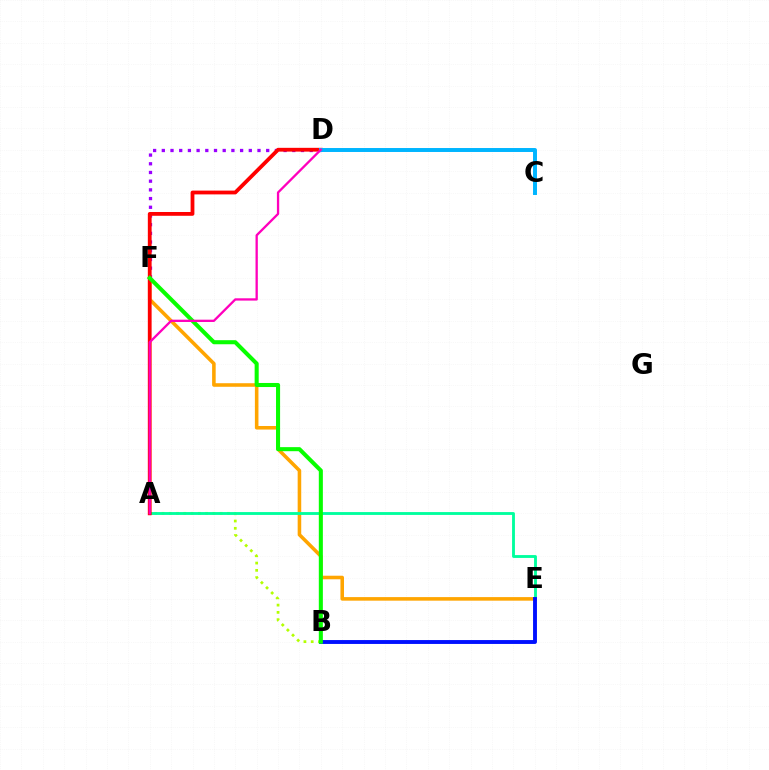{('D', 'F'): [{'color': '#9b00ff', 'line_style': 'dotted', 'thickness': 2.36}], ('E', 'F'): [{'color': '#ffa500', 'line_style': 'solid', 'thickness': 2.57}], ('A', 'B'): [{'color': '#b3ff00', 'line_style': 'dotted', 'thickness': 1.98}], ('A', 'E'): [{'color': '#00ff9d', 'line_style': 'solid', 'thickness': 2.05}], ('A', 'D'): [{'color': '#ff0000', 'line_style': 'solid', 'thickness': 2.73}, {'color': '#ff00bd', 'line_style': 'solid', 'thickness': 1.66}], ('B', 'E'): [{'color': '#0010ff', 'line_style': 'solid', 'thickness': 2.79}], ('C', 'D'): [{'color': '#00b5ff', 'line_style': 'solid', 'thickness': 2.85}], ('B', 'F'): [{'color': '#08ff00', 'line_style': 'solid', 'thickness': 2.92}]}